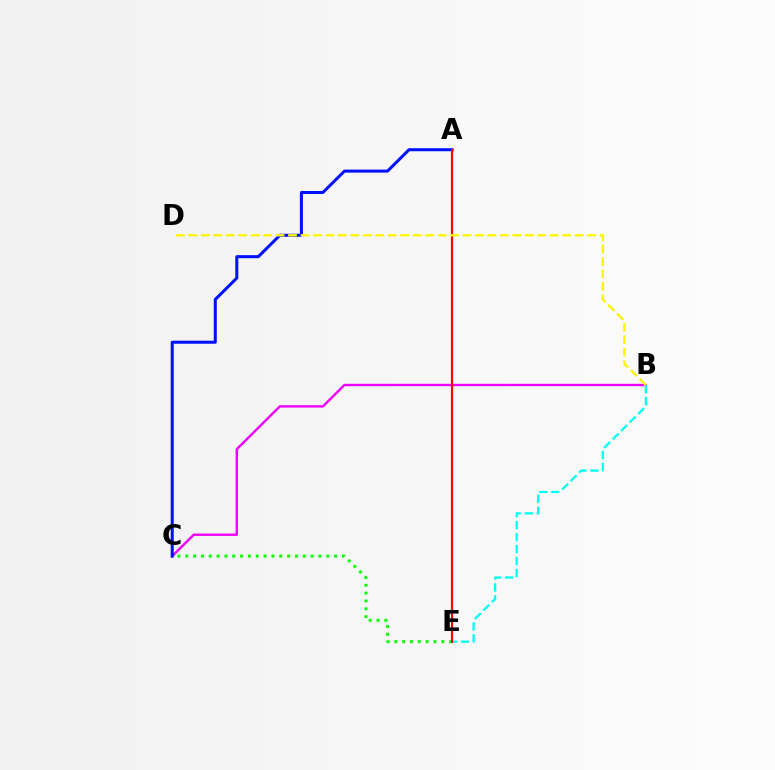{('B', 'C'): [{'color': '#ee00ff', 'line_style': 'solid', 'thickness': 1.73}], ('B', 'E'): [{'color': '#00fff6', 'line_style': 'dashed', 'thickness': 1.63}], ('C', 'E'): [{'color': '#08ff00', 'line_style': 'dotted', 'thickness': 2.13}], ('A', 'C'): [{'color': '#0010ff', 'line_style': 'solid', 'thickness': 2.18}], ('A', 'E'): [{'color': '#ff0000', 'line_style': 'solid', 'thickness': 1.54}], ('B', 'D'): [{'color': '#fcf500', 'line_style': 'dashed', 'thickness': 1.69}]}